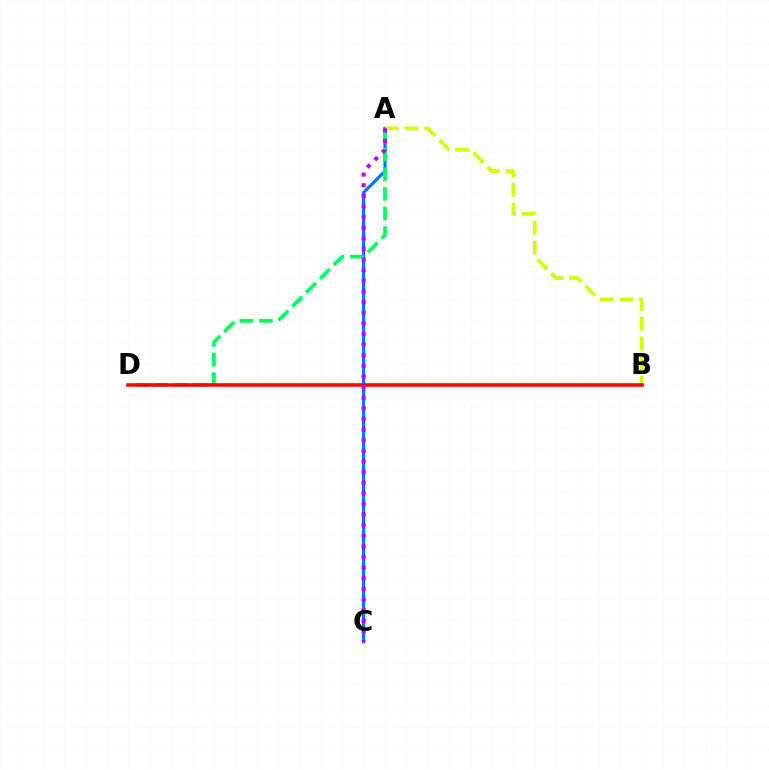{('A', 'C'): [{'color': '#0074ff', 'line_style': 'solid', 'thickness': 2.28}, {'color': '#b900ff', 'line_style': 'dotted', 'thickness': 2.89}], ('A', 'B'): [{'color': '#d1ff00', 'line_style': 'dashed', 'thickness': 2.68}], ('A', 'D'): [{'color': '#00ff5c', 'line_style': 'dashed', 'thickness': 2.66}], ('B', 'D'): [{'color': '#ff0000', 'line_style': 'solid', 'thickness': 2.56}]}